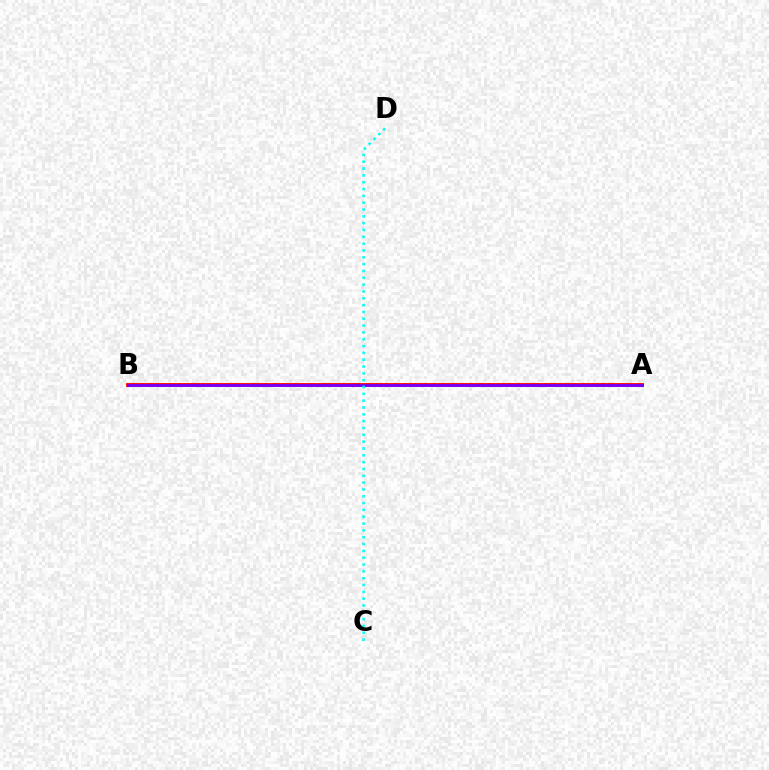{('A', 'B'): [{'color': '#84ff00', 'line_style': 'dotted', 'thickness': 2.55}, {'color': '#ff0000', 'line_style': 'solid', 'thickness': 2.75}, {'color': '#7200ff', 'line_style': 'solid', 'thickness': 2.02}], ('C', 'D'): [{'color': '#00fff6', 'line_style': 'dotted', 'thickness': 1.85}]}